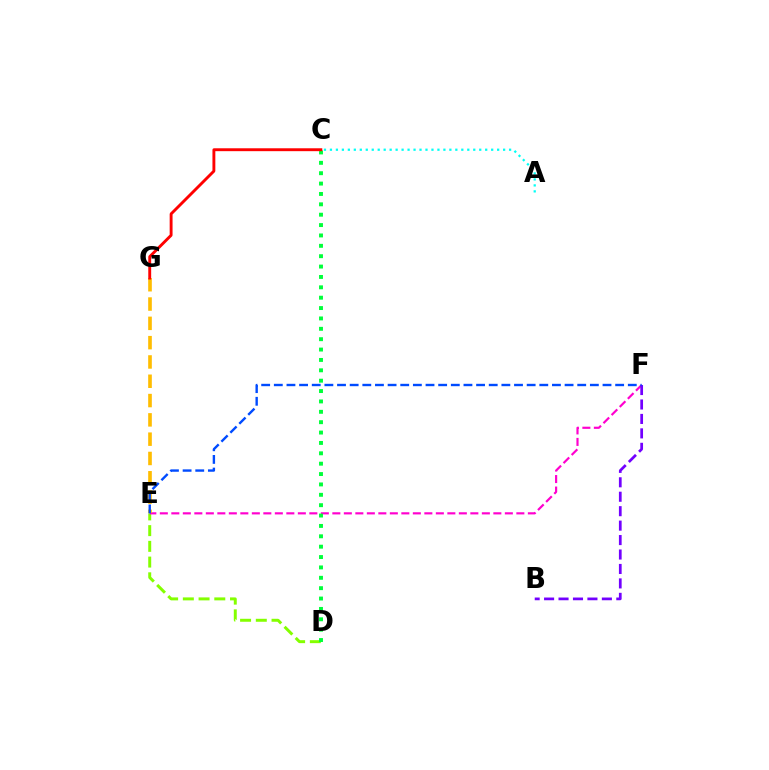{('D', 'E'): [{'color': '#84ff00', 'line_style': 'dashed', 'thickness': 2.14}], ('A', 'C'): [{'color': '#00fff6', 'line_style': 'dotted', 'thickness': 1.62}], ('E', 'F'): [{'color': '#ff00cf', 'line_style': 'dashed', 'thickness': 1.56}, {'color': '#004bff', 'line_style': 'dashed', 'thickness': 1.72}], ('E', 'G'): [{'color': '#ffbd00', 'line_style': 'dashed', 'thickness': 2.62}], ('C', 'D'): [{'color': '#00ff39', 'line_style': 'dotted', 'thickness': 2.82}], ('B', 'F'): [{'color': '#7200ff', 'line_style': 'dashed', 'thickness': 1.96}], ('C', 'G'): [{'color': '#ff0000', 'line_style': 'solid', 'thickness': 2.08}]}